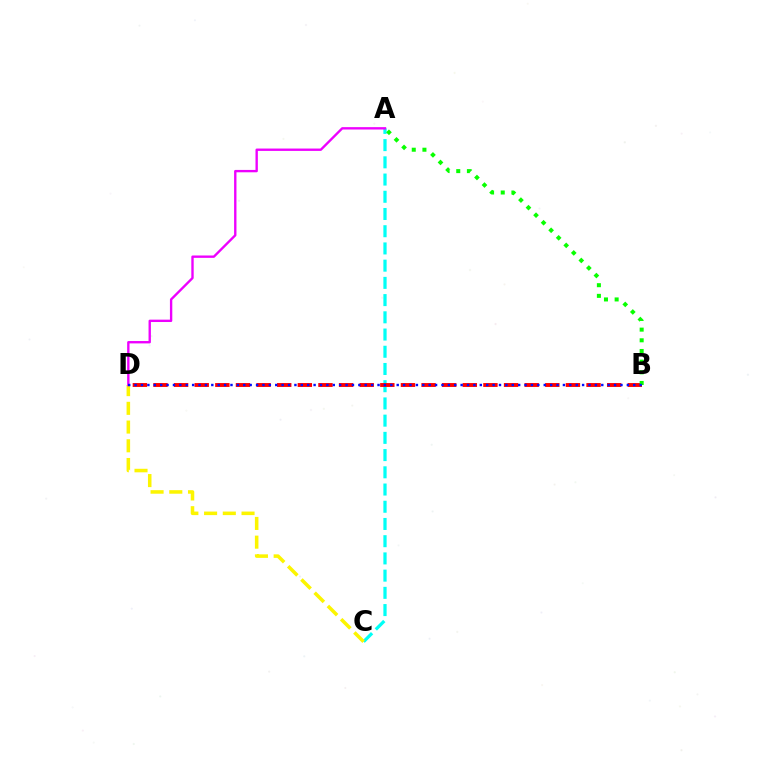{('A', 'C'): [{'color': '#00fff6', 'line_style': 'dashed', 'thickness': 2.34}], ('B', 'D'): [{'color': '#ff0000', 'line_style': 'dashed', 'thickness': 2.8}, {'color': '#0010ff', 'line_style': 'dotted', 'thickness': 1.74}], ('A', 'B'): [{'color': '#08ff00', 'line_style': 'dotted', 'thickness': 2.9}], ('C', 'D'): [{'color': '#fcf500', 'line_style': 'dashed', 'thickness': 2.54}], ('A', 'D'): [{'color': '#ee00ff', 'line_style': 'solid', 'thickness': 1.7}]}